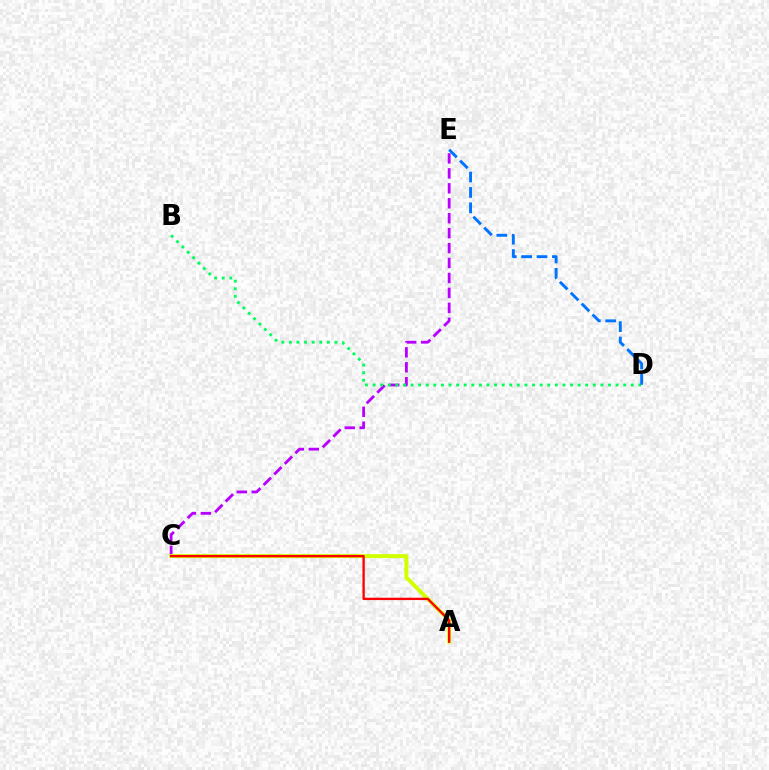{('C', 'E'): [{'color': '#b900ff', 'line_style': 'dashed', 'thickness': 2.03}], ('B', 'D'): [{'color': '#00ff5c', 'line_style': 'dotted', 'thickness': 2.06}], ('D', 'E'): [{'color': '#0074ff', 'line_style': 'dashed', 'thickness': 2.09}], ('A', 'C'): [{'color': '#d1ff00', 'line_style': 'solid', 'thickness': 2.86}, {'color': '#ff0000', 'line_style': 'solid', 'thickness': 1.69}]}